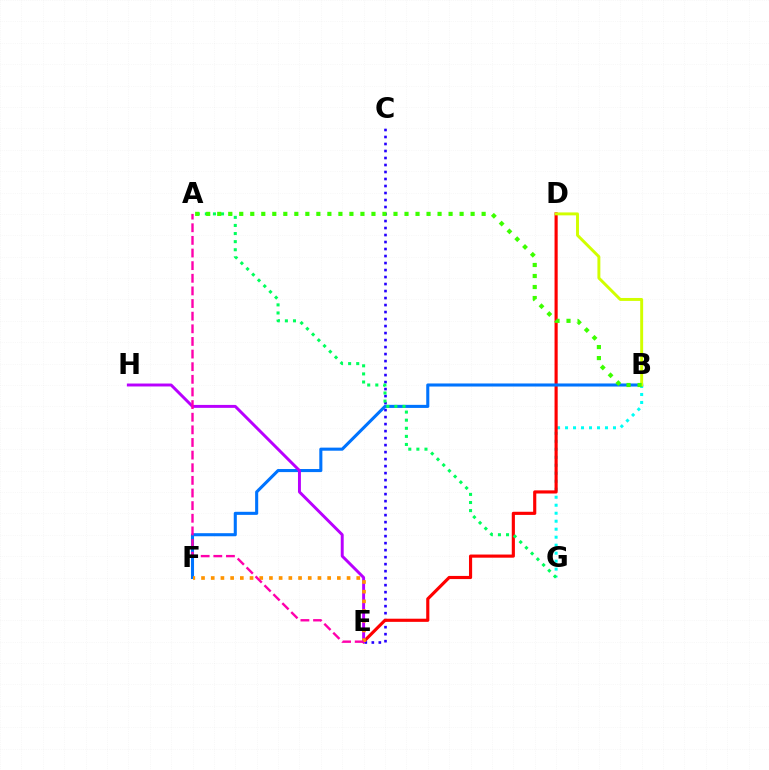{('C', 'E'): [{'color': '#2500ff', 'line_style': 'dotted', 'thickness': 1.9}], ('B', 'G'): [{'color': '#00fff6', 'line_style': 'dotted', 'thickness': 2.17}], ('D', 'E'): [{'color': '#ff0000', 'line_style': 'solid', 'thickness': 2.26}], ('B', 'F'): [{'color': '#0074ff', 'line_style': 'solid', 'thickness': 2.21}], ('E', 'H'): [{'color': '#b900ff', 'line_style': 'solid', 'thickness': 2.12}], ('E', 'F'): [{'color': '#ff9400', 'line_style': 'dotted', 'thickness': 2.64}], ('A', 'E'): [{'color': '#ff00ac', 'line_style': 'dashed', 'thickness': 1.72}], ('A', 'G'): [{'color': '#00ff5c', 'line_style': 'dotted', 'thickness': 2.2}], ('B', 'D'): [{'color': '#d1ff00', 'line_style': 'solid', 'thickness': 2.11}], ('A', 'B'): [{'color': '#3dff00', 'line_style': 'dotted', 'thickness': 2.99}]}